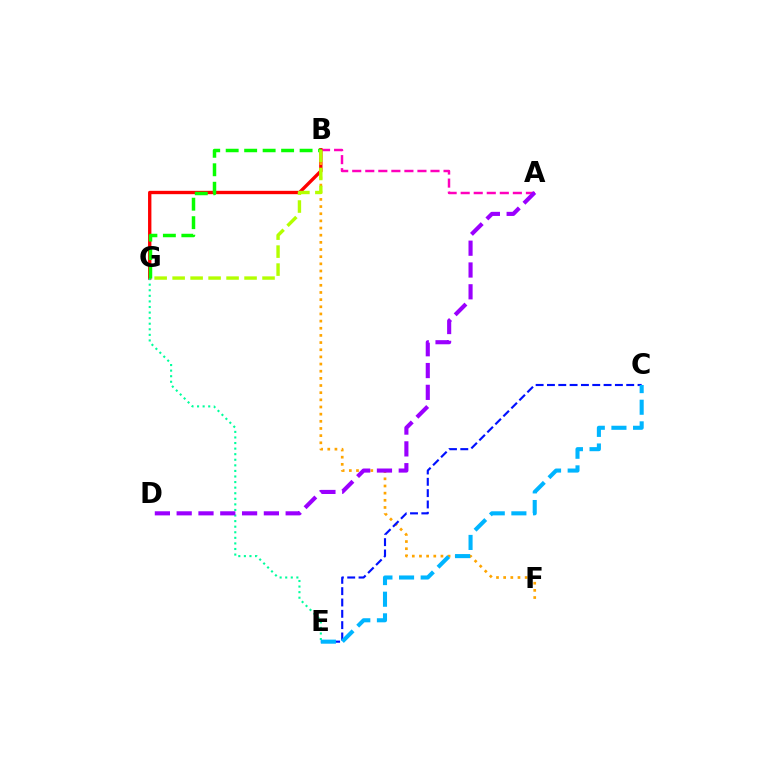{('A', 'B'): [{'color': '#ff00bd', 'line_style': 'dashed', 'thickness': 1.77}], ('B', 'G'): [{'color': '#ff0000', 'line_style': 'solid', 'thickness': 2.41}, {'color': '#08ff00', 'line_style': 'dashed', 'thickness': 2.51}, {'color': '#b3ff00', 'line_style': 'dashed', 'thickness': 2.44}], ('B', 'F'): [{'color': '#ffa500', 'line_style': 'dotted', 'thickness': 1.94}], ('E', 'G'): [{'color': '#00ff9d', 'line_style': 'dotted', 'thickness': 1.52}], ('C', 'E'): [{'color': '#0010ff', 'line_style': 'dashed', 'thickness': 1.54}, {'color': '#00b5ff', 'line_style': 'dashed', 'thickness': 2.94}], ('A', 'D'): [{'color': '#9b00ff', 'line_style': 'dashed', 'thickness': 2.96}]}